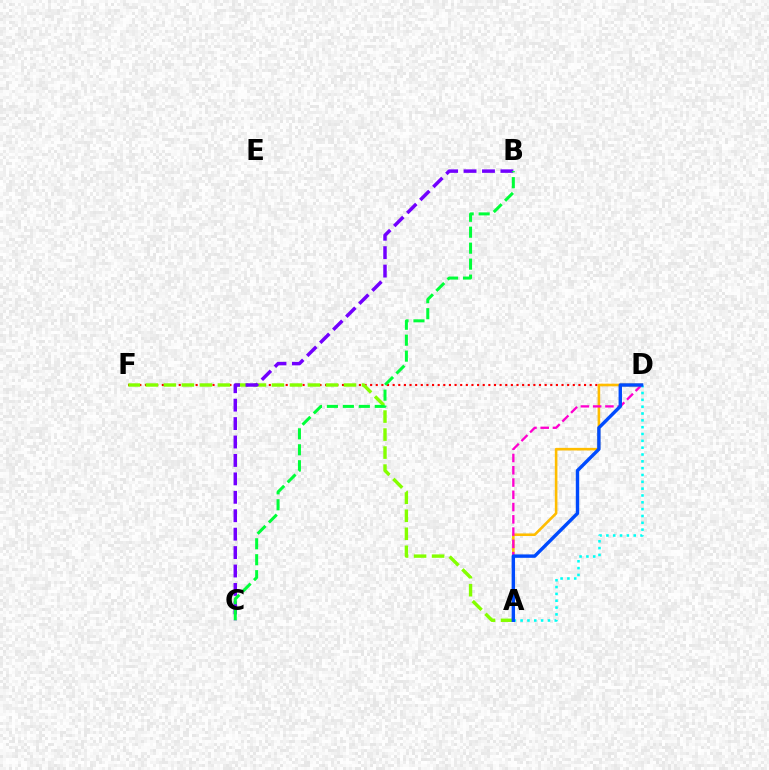{('D', 'F'): [{'color': '#ff0000', 'line_style': 'dotted', 'thickness': 1.53}], ('A', 'F'): [{'color': '#84ff00', 'line_style': 'dashed', 'thickness': 2.45}], ('B', 'C'): [{'color': '#7200ff', 'line_style': 'dashed', 'thickness': 2.5}, {'color': '#00ff39', 'line_style': 'dashed', 'thickness': 2.17}], ('A', 'D'): [{'color': '#ffbd00', 'line_style': 'solid', 'thickness': 1.87}, {'color': '#ff00cf', 'line_style': 'dashed', 'thickness': 1.67}, {'color': '#00fff6', 'line_style': 'dotted', 'thickness': 1.86}, {'color': '#004bff', 'line_style': 'solid', 'thickness': 2.45}]}